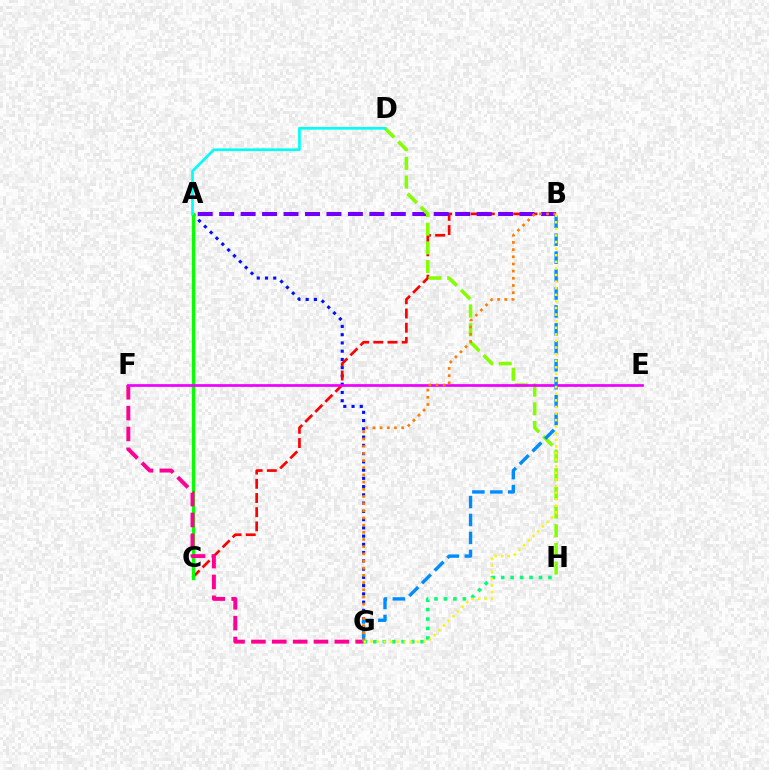{('A', 'G'): [{'color': '#0010ff', 'line_style': 'dotted', 'thickness': 2.24}], ('B', 'C'): [{'color': '#ff0000', 'line_style': 'dashed', 'thickness': 1.93}], ('A', 'C'): [{'color': '#08ff00', 'line_style': 'solid', 'thickness': 2.38}], ('A', 'B'): [{'color': '#7200ff', 'line_style': 'dashed', 'thickness': 2.91}], ('D', 'H'): [{'color': '#84ff00', 'line_style': 'dashed', 'thickness': 2.54}], ('G', 'H'): [{'color': '#00ff74', 'line_style': 'dotted', 'thickness': 2.57}], ('F', 'G'): [{'color': '#ff0094', 'line_style': 'dashed', 'thickness': 2.83}], ('E', 'F'): [{'color': '#ee00ff', 'line_style': 'solid', 'thickness': 1.95}], ('B', 'G'): [{'color': '#008cff', 'line_style': 'dashed', 'thickness': 2.44}, {'color': '#ff7c00', 'line_style': 'dotted', 'thickness': 1.95}, {'color': '#fcf500', 'line_style': 'dotted', 'thickness': 1.79}], ('A', 'D'): [{'color': '#00fff6', 'line_style': 'solid', 'thickness': 1.92}]}